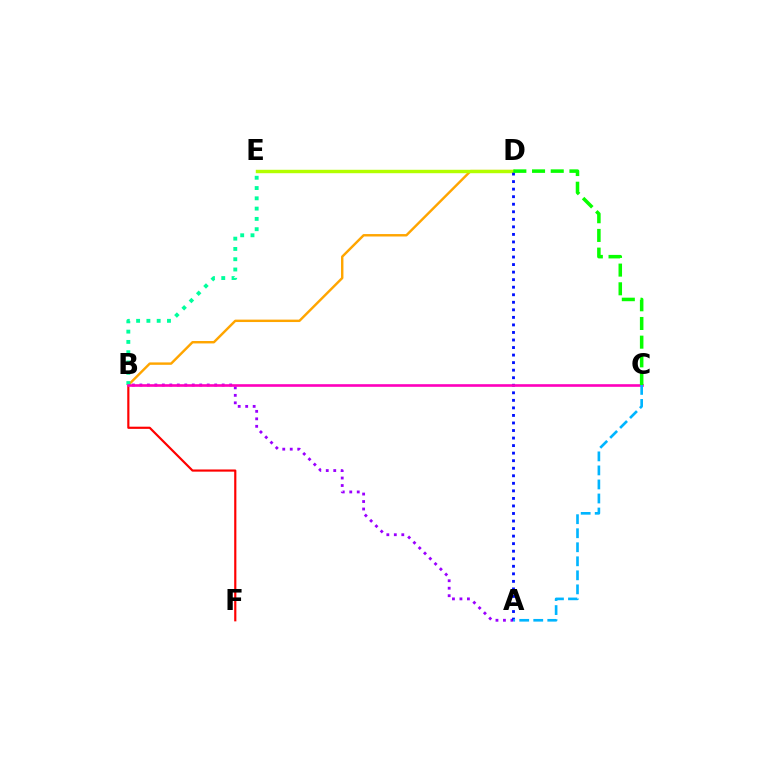{('A', 'B'): [{'color': '#9b00ff', 'line_style': 'dotted', 'thickness': 2.03}], ('B', 'F'): [{'color': '#ff0000', 'line_style': 'solid', 'thickness': 1.57}], ('B', 'D'): [{'color': '#ffa500', 'line_style': 'solid', 'thickness': 1.74}], ('B', 'E'): [{'color': '#00ff9d', 'line_style': 'dotted', 'thickness': 2.79}], ('D', 'E'): [{'color': '#b3ff00', 'line_style': 'solid', 'thickness': 2.46}], ('A', 'D'): [{'color': '#0010ff', 'line_style': 'dotted', 'thickness': 2.05}], ('B', 'C'): [{'color': '#ff00bd', 'line_style': 'solid', 'thickness': 1.9}], ('C', 'D'): [{'color': '#08ff00', 'line_style': 'dashed', 'thickness': 2.54}], ('A', 'C'): [{'color': '#00b5ff', 'line_style': 'dashed', 'thickness': 1.91}]}